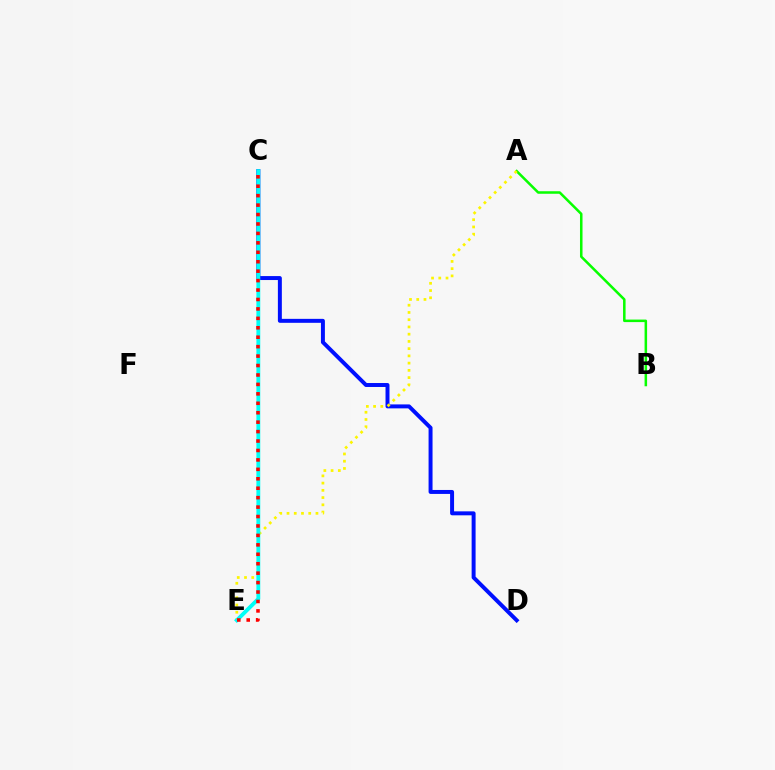{('C', 'E'): [{'color': '#ee00ff', 'line_style': 'solid', 'thickness': 1.92}, {'color': '#00fff6', 'line_style': 'solid', 'thickness': 2.78}, {'color': '#ff0000', 'line_style': 'dotted', 'thickness': 2.56}], ('A', 'B'): [{'color': '#08ff00', 'line_style': 'solid', 'thickness': 1.82}], ('C', 'D'): [{'color': '#0010ff', 'line_style': 'solid', 'thickness': 2.85}], ('A', 'E'): [{'color': '#fcf500', 'line_style': 'dotted', 'thickness': 1.97}]}